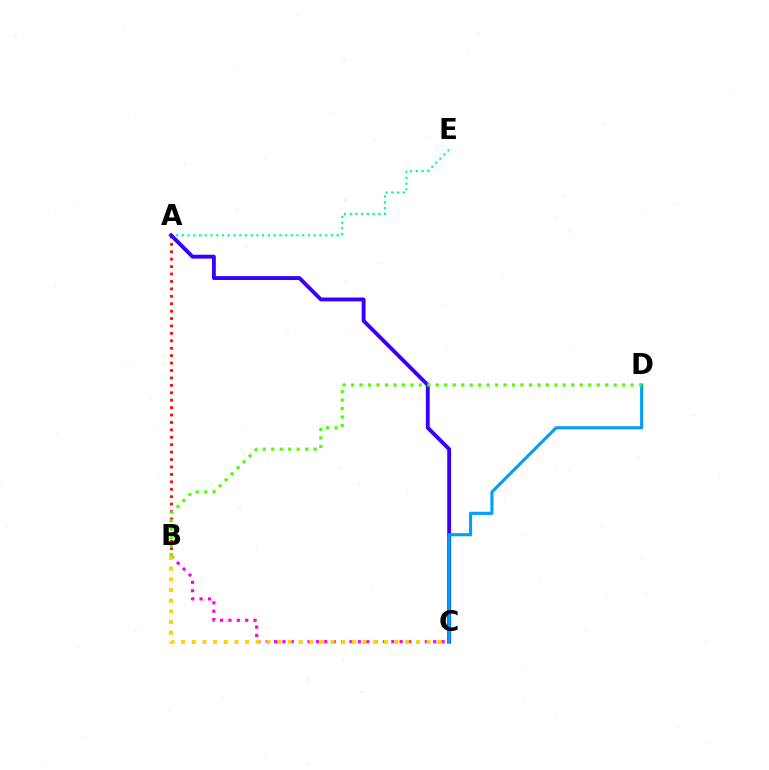{('A', 'E'): [{'color': '#00ff86', 'line_style': 'dotted', 'thickness': 1.56}], ('A', 'B'): [{'color': '#ff0000', 'line_style': 'dotted', 'thickness': 2.02}], ('B', 'C'): [{'color': '#ff00ed', 'line_style': 'dotted', 'thickness': 2.28}, {'color': '#ffd500', 'line_style': 'dotted', 'thickness': 2.9}], ('A', 'C'): [{'color': '#3700ff', 'line_style': 'solid', 'thickness': 2.79}], ('C', 'D'): [{'color': '#009eff', 'line_style': 'solid', 'thickness': 2.23}], ('B', 'D'): [{'color': '#4fff00', 'line_style': 'dotted', 'thickness': 2.3}]}